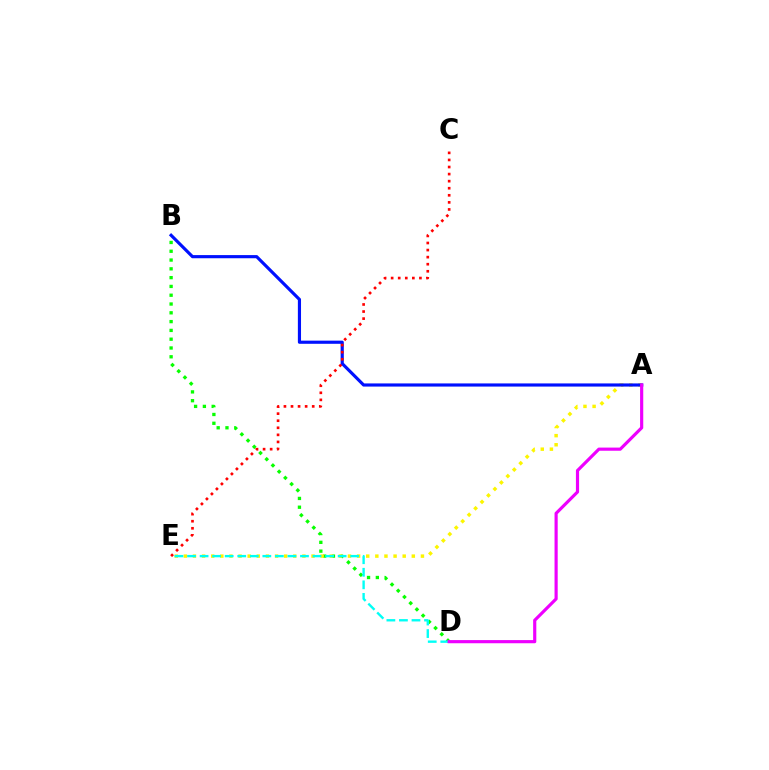{('B', 'D'): [{'color': '#08ff00', 'line_style': 'dotted', 'thickness': 2.39}], ('A', 'E'): [{'color': '#fcf500', 'line_style': 'dotted', 'thickness': 2.48}], ('A', 'B'): [{'color': '#0010ff', 'line_style': 'solid', 'thickness': 2.27}], ('D', 'E'): [{'color': '#00fff6', 'line_style': 'dashed', 'thickness': 1.7}], ('C', 'E'): [{'color': '#ff0000', 'line_style': 'dotted', 'thickness': 1.92}], ('A', 'D'): [{'color': '#ee00ff', 'line_style': 'solid', 'thickness': 2.28}]}